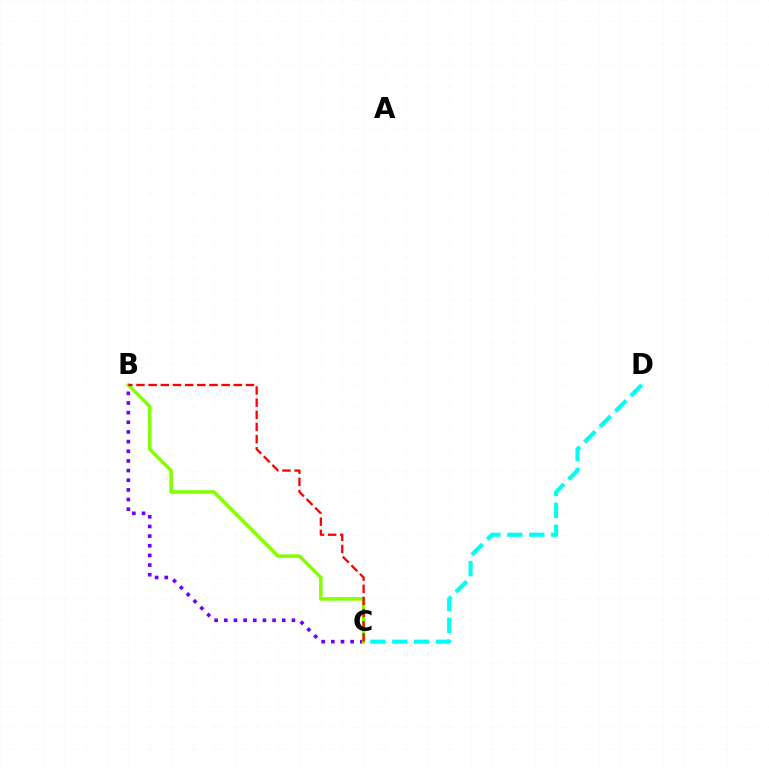{('B', 'C'): [{'color': '#7200ff', 'line_style': 'dotted', 'thickness': 2.62}, {'color': '#84ff00', 'line_style': 'solid', 'thickness': 2.52}, {'color': '#ff0000', 'line_style': 'dashed', 'thickness': 1.65}], ('C', 'D'): [{'color': '#00fff6', 'line_style': 'dashed', 'thickness': 2.97}]}